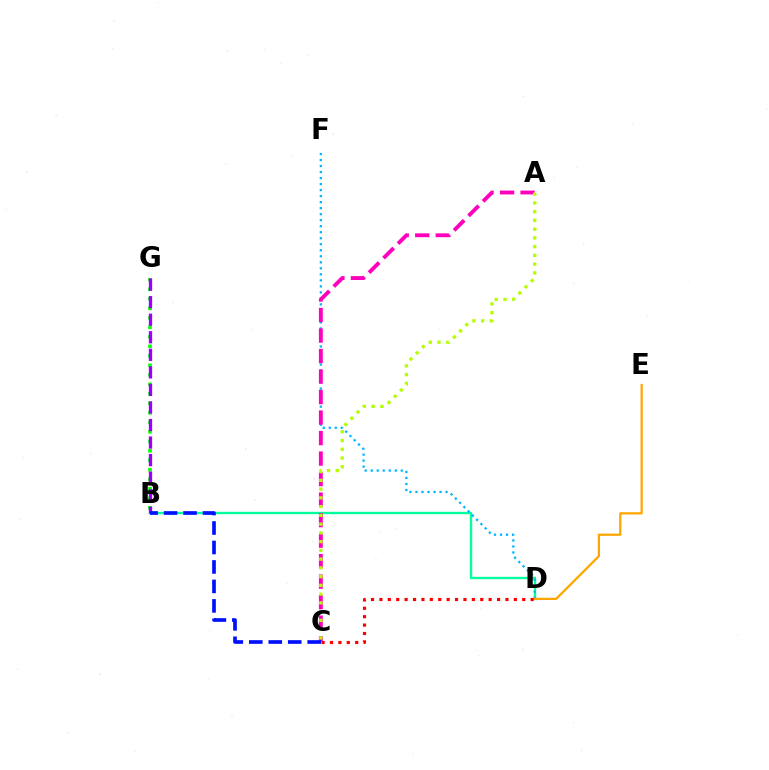{('B', 'D'): [{'color': '#00ff9d', 'line_style': 'solid', 'thickness': 1.69}], ('B', 'G'): [{'color': '#08ff00', 'line_style': 'dotted', 'thickness': 2.58}, {'color': '#9b00ff', 'line_style': 'dashed', 'thickness': 2.38}], ('D', 'F'): [{'color': '#00b5ff', 'line_style': 'dotted', 'thickness': 1.63}], ('A', 'C'): [{'color': '#ff00bd', 'line_style': 'dashed', 'thickness': 2.79}, {'color': '#b3ff00', 'line_style': 'dotted', 'thickness': 2.38}], ('D', 'E'): [{'color': '#ffa500', 'line_style': 'solid', 'thickness': 1.61}], ('B', 'C'): [{'color': '#0010ff', 'line_style': 'dashed', 'thickness': 2.65}], ('C', 'D'): [{'color': '#ff0000', 'line_style': 'dotted', 'thickness': 2.28}]}